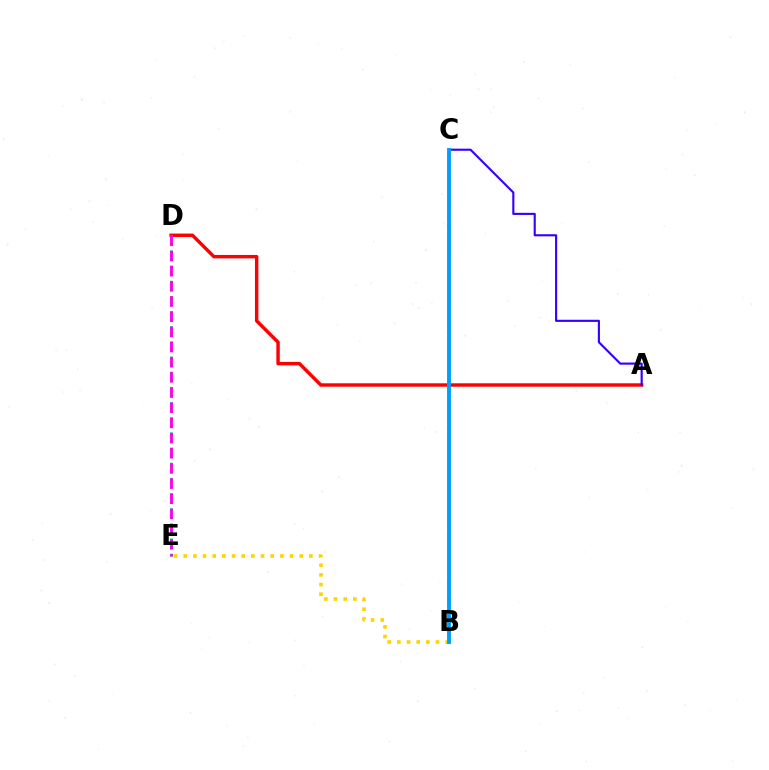{('B', 'E'): [{'color': '#ffd500', 'line_style': 'dotted', 'thickness': 2.63}], ('A', 'D'): [{'color': '#ff0000', 'line_style': 'solid', 'thickness': 2.47}], ('A', 'C'): [{'color': '#3700ff', 'line_style': 'solid', 'thickness': 1.54}], ('D', 'E'): [{'color': '#00ff86', 'line_style': 'dotted', 'thickness': 2.06}, {'color': '#ff00ed', 'line_style': 'dashed', 'thickness': 2.06}], ('B', 'C'): [{'color': '#4fff00', 'line_style': 'dotted', 'thickness': 2.62}, {'color': '#009eff', 'line_style': 'solid', 'thickness': 2.78}]}